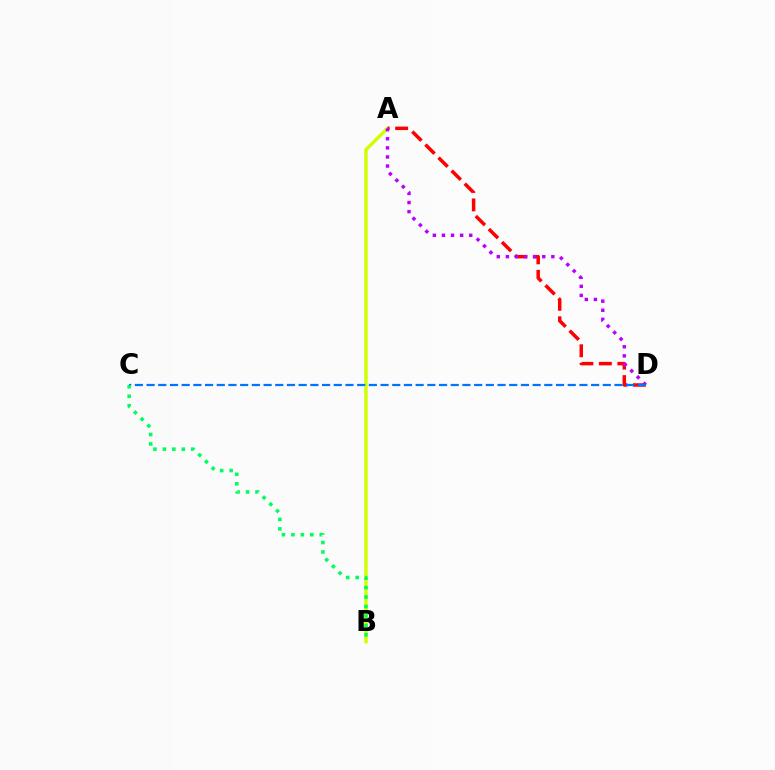{('A', 'B'): [{'color': '#d1ff00', 'line_style': 'solid', 'thickness': 2.45}], ('A', 'D'): [{'color': '#ff0000', 'line_style': 'dashed', 'thickness': 2.51}, {'color': '#b900ff', 'line_style': 'dotted', 'thickness': 2.47}], ('C', 'D'): [{'color': '#0074ff', 'line_style': 'dashed', 'thickness': 1.59}], ('B', 'C'): [{'color': '#00ff5c', 'line_style': 'dotted', 'thickness': 2.57}]}